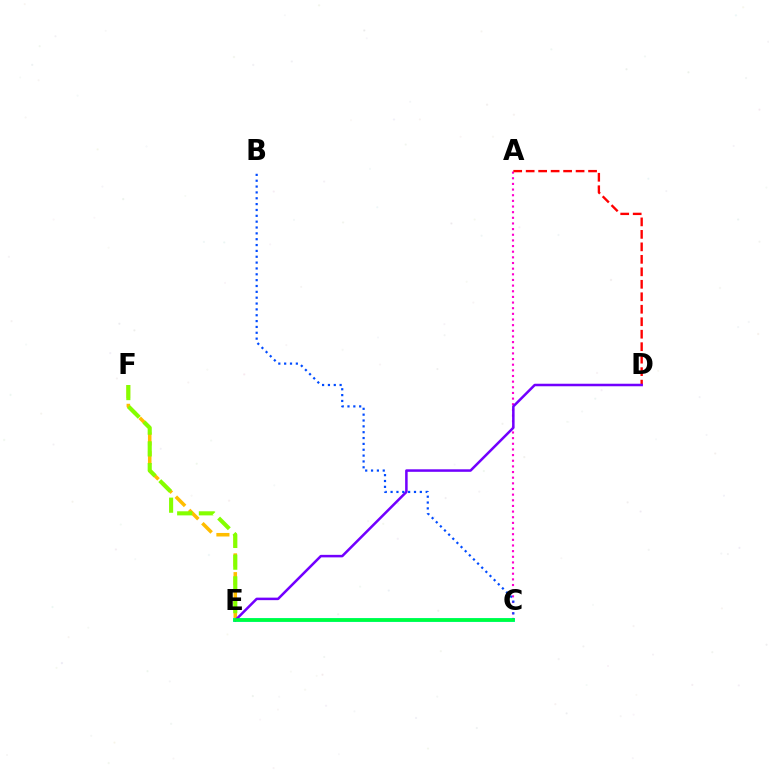{('A', 'C'): [{'color': '#ff00cf', 'line_style': 'dotted', 'thickness': 1.53}], ('E', 'F'): [{'color': '#ffbd00', 'line_style': 'dashed', 'thickness': 2.55}, {'color': '#84ff00', 'line_style': 'dashed', 'thickness': 2.95}], ('A', 'D'): [{'color': '#ff0000', 'line_style': 'dashed', 'thickness': 1.7}], ('C', 'E'): [{'color': '#00fff6', 'line_style': 'solid', 'thickness': 2.88}, {'color': '#00ff39', 'line_style': 'solid', 'thickness': 2.54}], ('D', 'E'): [{'color': '#7200ff', 'line_style': 'solid', 'thickness': 1.81}], ('B', 'C'): [{'color': '#004bff', 'line_style': 'dotted', 'thickness': 1.59}]}